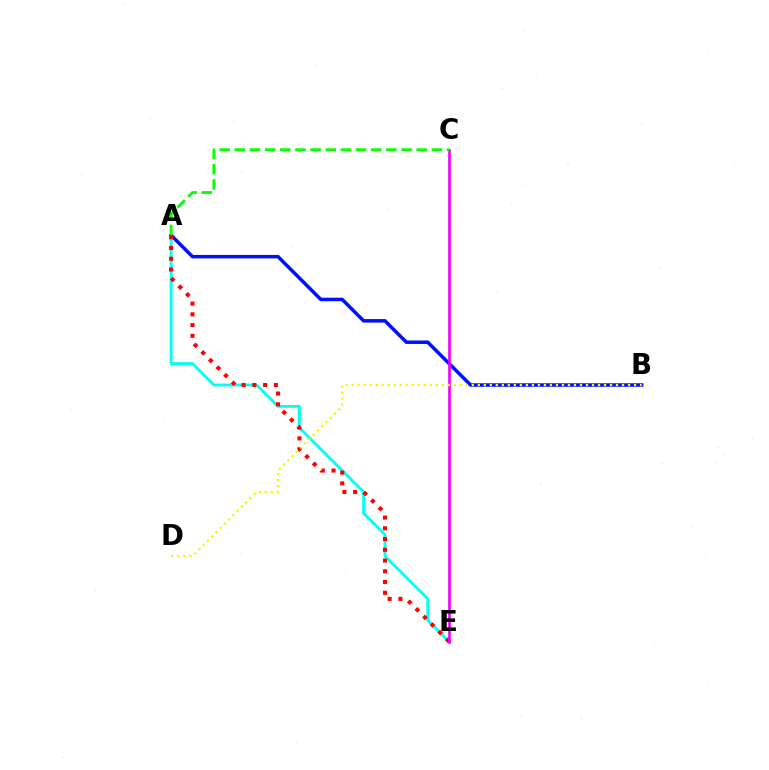{('A', 'E'): [{'color': '#00fff6', 'line_style': 'solid', 'thickness': 2.04}, {'color': '#ff0000', 'line_style': 'dotted', 'thickness': 2.92}], ('A', 'B'): [{'color': '#0010ff', 'line_style': 'solid', 'thickness': 2.52}], ('C', 'E'): [{'color': '#ee00ff', 'line_style': 'solid', 'thickness': 1.91}], ('A', 'C'): [{'color': '#08ff00', 'line_style': 'dashed', 'thickness': 2.06}], ('B', 'D'): [{'color': '#fcf500', 'line_style': 'dotted', 'thickness': 1.63}]}